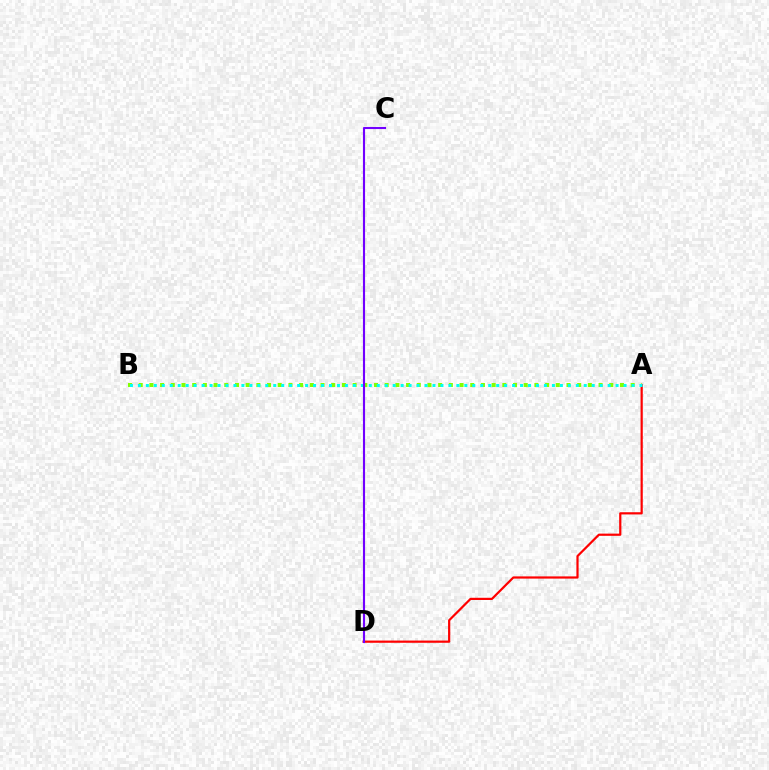{('A', 'D'): [{'color': '#ff0000', 'line_style': 'solid', 'thickness': 1.59}], ('A', 'B'): [{'color': '#84ff00', 'line_style': 'dotted', 'thickness': 2.91}, {'color': '#00fff6', 'line_style': 'dotted', 'thickness': 2.16}], ('C', 'D'): [{'color': '#7200ff', 'line_style': 'solid', 'thickness': 1.53}]}